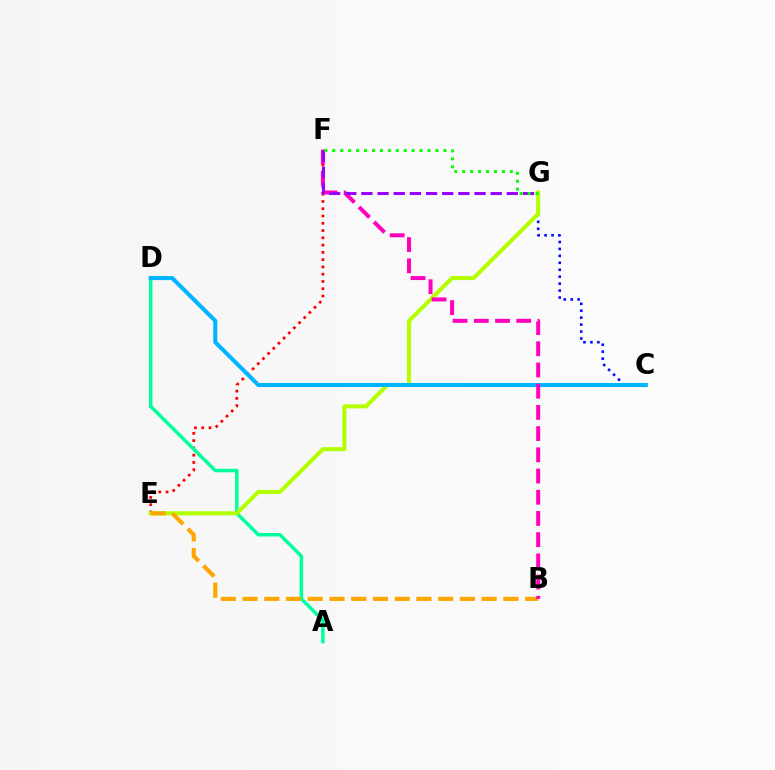{('E', 'F'): [{'color': '#ff0000', 'line_style': 'dotted', 'thickness': 1.98}], ('A', 'D'): [{'color': '#00ff9d', 'line_style': 'solid', 'thickness': 2.52}], ('C', 'G'): [{'color': '#0010ff', 'line_style': 'dotted', 'thickness': 1.89}], ('E', 'G'): [{'color': '#b3ff00', 'line_style': 'solid', 'thickness': 2.93}], ('B', 'E'): [{'color': '#ffa500', 'line_style': 'dashed', 'thickness': 2.95}], ('C', 'D'): [{'color': '#00b5ff', 'line_style': 'solid', 'thickness': 2.92}], ('B', 'F'): [{'color': '#ff00bd', 'line_style': 'dashed', 'thickness': 2.88}], ('F', 'G'): [{'color': '#9b00ff', 'line_style': 'dashed', 'thickness': 2.2}, {'color': '#08ff00', 'line_style': 'dotted', 'thickness': 2.16}]}